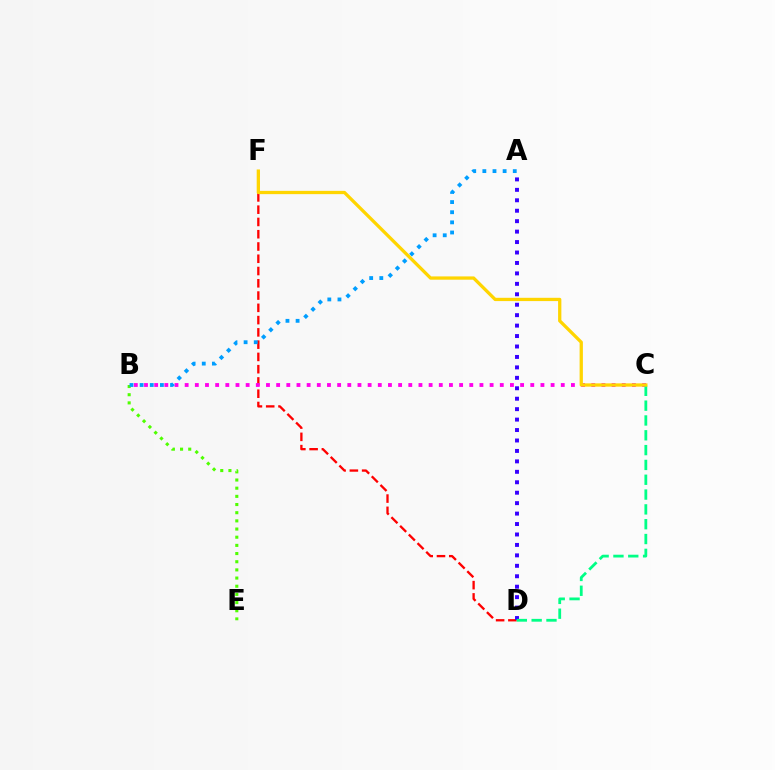{('D', 'F'): [{'color': '#ff0000', 'line_style': 'dashed', 'thickness': 1.67}], ('B', 'C'): [{'color': '#ff00ed', 'line_style': 'dotted', 'thickness': 2.76}], ('B', 'E'): [{'color': '#4fff00', 'line_style': 'dotted', 'thickness': 2.22}], ('A', 'D'): [{'color': '#3700ff', 'line_style': 'dotted', 'thickness': 2.84}], ('A', 'B'): [{'color': '#009eff', 'line_style': 'dotted', 'thickness': 2.75}], ('C', 'D'): [{'color': '#00ff86', 'line_style': 'dashed', 'thickness': 2.01}], ('C', 'F'): [{'color': '#ffd500', 'line_style': 'solid', 'thickness': 2.36}]}